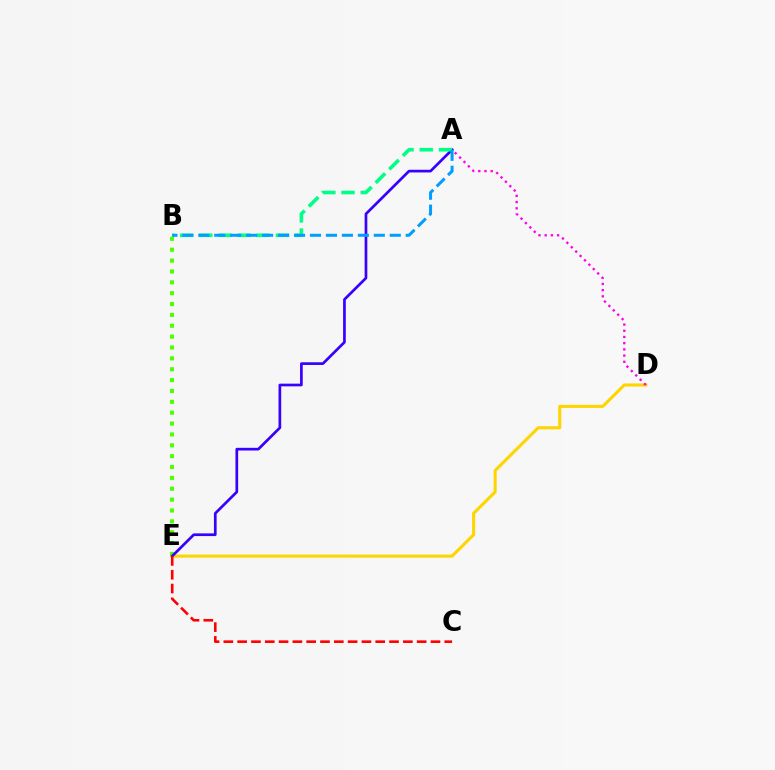{('B', 'E'): [{'color': '#4fff00', 'line_style': 'dotted', 'thickness': 2.95}], ('D', 'E'): [{'color': '#ffd500', 'line_style': 'solid', 'thickness': 2.22}], ('A', 'D'): [{'color': '#ff00ed', 'line_style': 'dotted', 'thickness': 1.68}], ('A', 'E'): [{'color': '#3700ff', 'line_style': 'solid', 'thickness': 1.94}], ('A', 'B'): [{'color': '#00ff86', 'line_style': 'dashed', 'thickness': 2.6}, {'color': '#009eff', 'line_style': 'dashed', 'thickness': 2.17}], ('C', 'E'): [{'color': '#ff0000', 'line_style': 'dashed', 'thickness': 1.88}]}